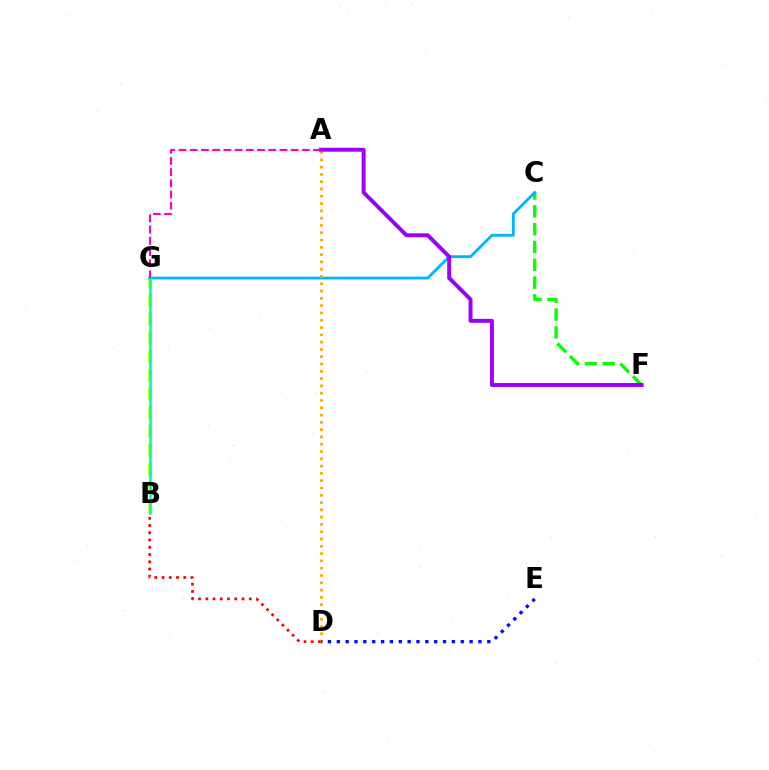{('B', 'G'): [{'color': '#b3ff00', 'line_style': 'dashed', 'thickness': 2.54}, {'color': '#00ff9d', 'line_style': 'solid', 'thickness': 1.85}], ('C', 'F'): [{'color': '#08ff00', 'line_style': 'dashed', 'thickness': 2.42}], ('C', 'G'): [{'color': '#00b5ff', 'line_style': 'solid', 'thickness': 2.03}], ('B', 'D'): [{'color': '#ff0000', 'line_style': 'dotted', 'thickness': 1.97}], ('A', 'D'): [{'color': '#ffa500', 'line_style': 'dotted', 'thickness': 1.98}], ('D', 'E'): [{'color': '#0010ff', 'line_style': 'dotted', 'thickness': 2.41}], ('A', 'F'): [{'color': '#9b00ff', 'line_style': 'solid', 'thickness': 2.84}], ('A', 'G'): [{'color': '#ff00bd', 'line_style': 'dashed', 'thickness': 1.52}]}